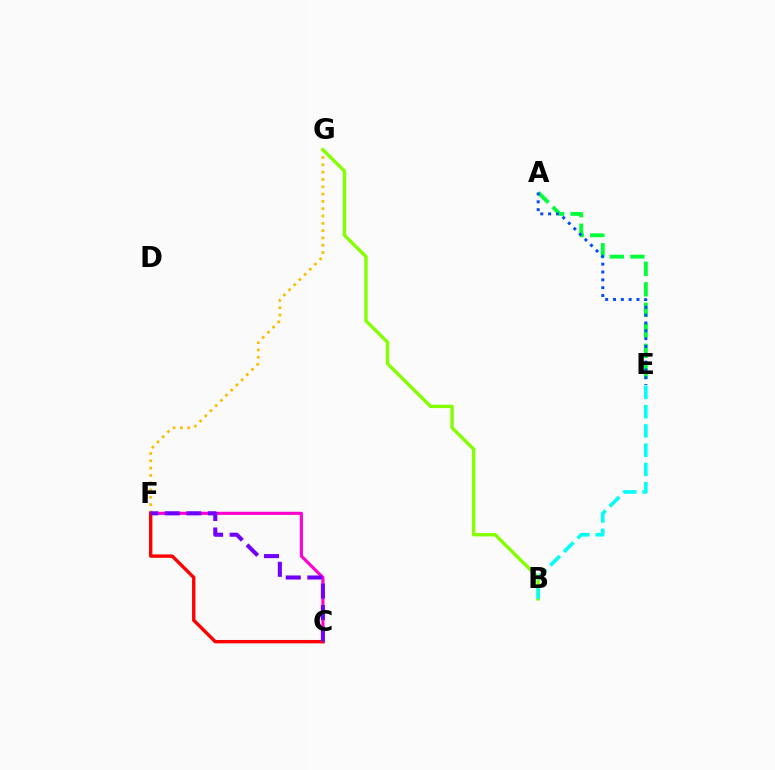{('F', 'G'): [{'color': '#ffbd00', 'line_style': 'dotted', 'thickness': 1.99}], ('A', 'E'): [{'color': '#00ff39', 'line_style': 'dashed', 'thickness': 2.79}, {'color': '#004bff', 'line_style': 'dotted', 'thickness': 2.13}], ('B', 'G'): [{'color': '#84ff00', 'line_style': 'solid', 'thickness': 2.43}], ('B', 'E'): [{'color': '#00fff6', 'line_style': 'dashed', 'thickness': 2.62}], ('C', 'F'): [{'color': '#ff00cf', 'line_style': 'solid', 'thickness': 2.25}, {'color': '#ff0000', 'line_style': 'solid', 'thickness': 2.43}, {'color': '#7200ff', 'line_style': 'dashed', 'thickness': 2.93}]}